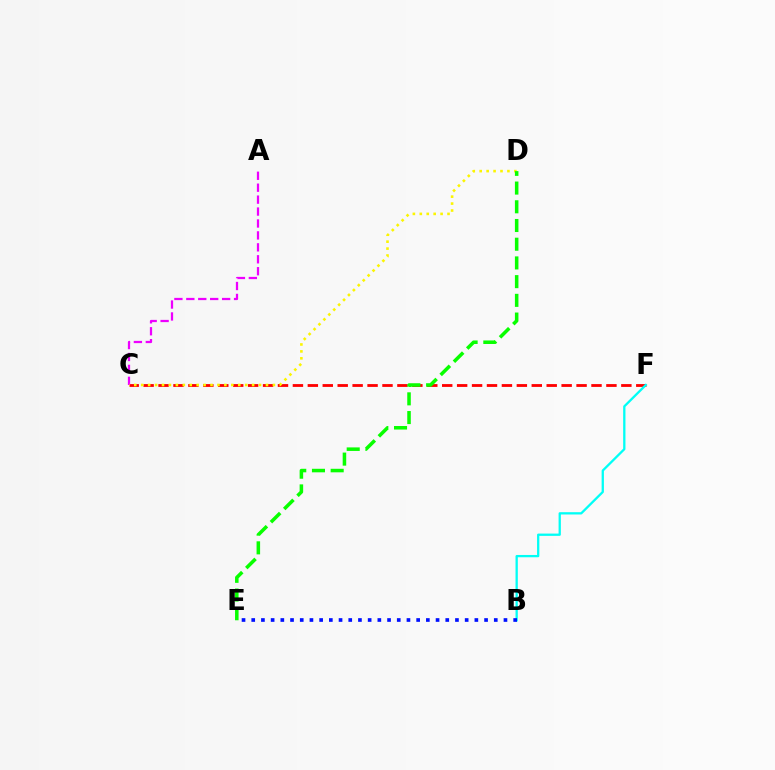{('C', 'F'): [{'color': '#ff0000', 'line_style': 'dashed', 'thickness': 2.03}], ('A', 'C'): [{'color': '#ee00ff', 'line_style': 'dashed', 'thickness': 1.62}], ('B', 'F'): [{'color': '#00fff6', 'line_style': 'solid', 'thickness': 1.65}], ('C', 'D'): [{'color': '#fcf500', 'line_style': 'dotted', 'thickness': 1.88}], ('D', 'E'): [{'color': '#08ff00', 'line_style': 'dashed', 'thickness': 2.54}], ('B', 'E'): [{'color': '#0010ff', 'line_style': 'dotted', 'thickness': 2.64}]}